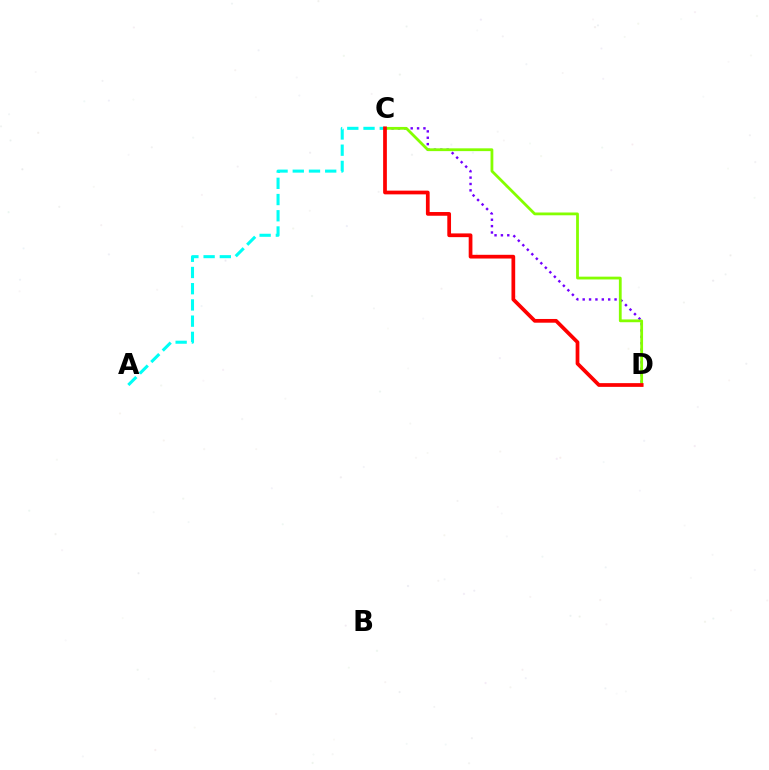{('A', 'C'): [{'color': '#00fff6', 'line_style': 'dashed', 'thickness': 2.2}], ('C', 'D'): [{'color': '#7200ff', 'line_style': 'dotted', 'thickness': 1.73}, {'color': '#84ff00', 'line_style': 'solid', 'thickness': 2.01}, {'color': '#ff0000', 'line_style': 'solid', 'thickness': 2.68}]}